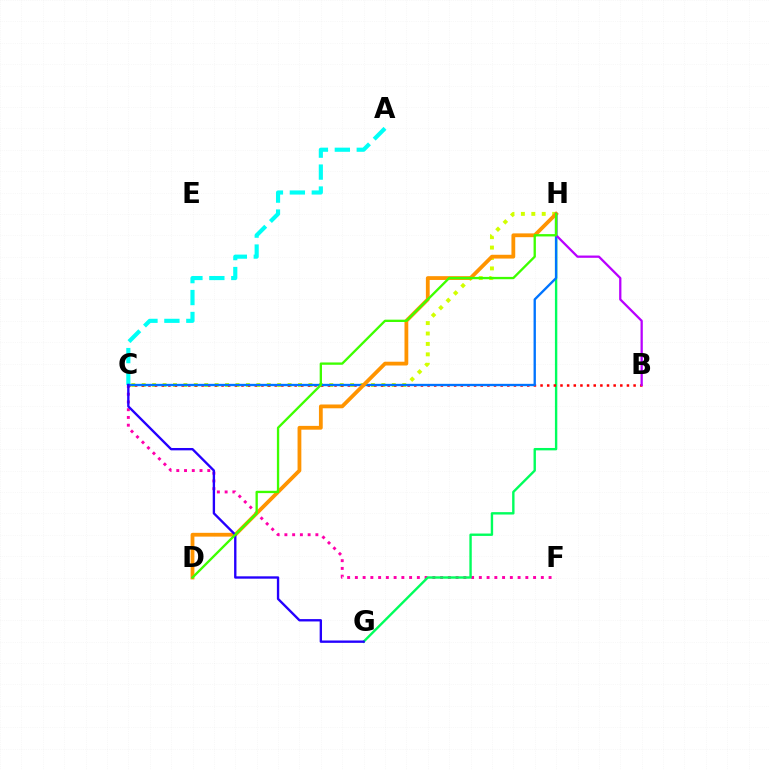{('C', 'H'): [{'color': '#d1ff00', 'line_style': 'dotted', 'thickness': 2.83}, {'color': '#0074ff', 'line_style': 'solid', 'thickness': 1.69}], ('C', 'F'): [{'color': '#ff00ac', 'line_style': 'dotted', 'thickness': 2.11}], ('G', 'H'): [{'color': '#00ff5c', 'line_style': 'solid', 'thickness': 1.72}], ('A', 'C'): [{'color': '#00fff6', 'line_style': 'dashed', 'thickness': 2.98}], ('B', 'C'): [{'color': '#ff0000', 'line_style': 'dotted', 'thickness': 1.81}], ('D', 'H'): [{'color': '#ff9400', 'line_style': 'solid', 'thickness': 2.73}, {'color': '#3dff00', 'line_style': 'solid', 'thickness': 1.68}], ('B', 'H'): [{'color': '#b900ff', 'line_style': 'solid', 'thickness': 1.64}], ('C', 'G'): [{'color': '#2500ff', 'line_style': 'solid', 'thickness': 1.7}]}